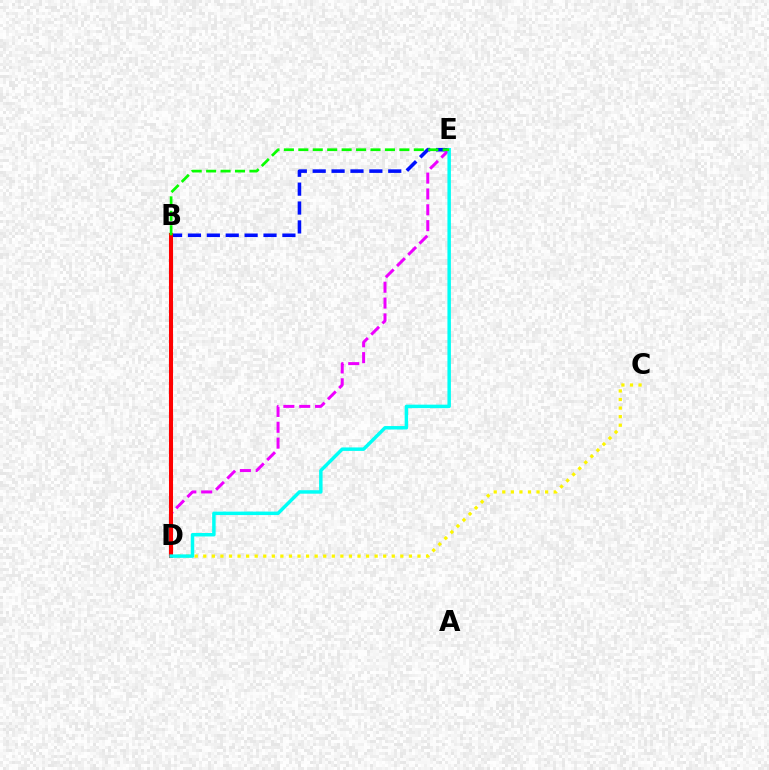{('C', 'D'): [{'color': '#fcf500', 'line_style': 'dotted', 'thickness': 2.33}], ('B', 'E'): [{'color': '#0010ff', 'line_style': 'dashed', 'thickness': 2.57}, {'color': '#08ff00', 'line_style': 'dashed', 'thickness': 1.96}], ('D', 'E'): [{'color': '#ee00ff', 'line_style': 'dashed', 'thickness': 2.15}, {'color': '#00fff6', 'line_style': 'solid', 'thickness': 2.5}], ('B', 'D'): [{'color': '#ff0000', 'line_style': 'solid', 'thickness': 2.93}]}